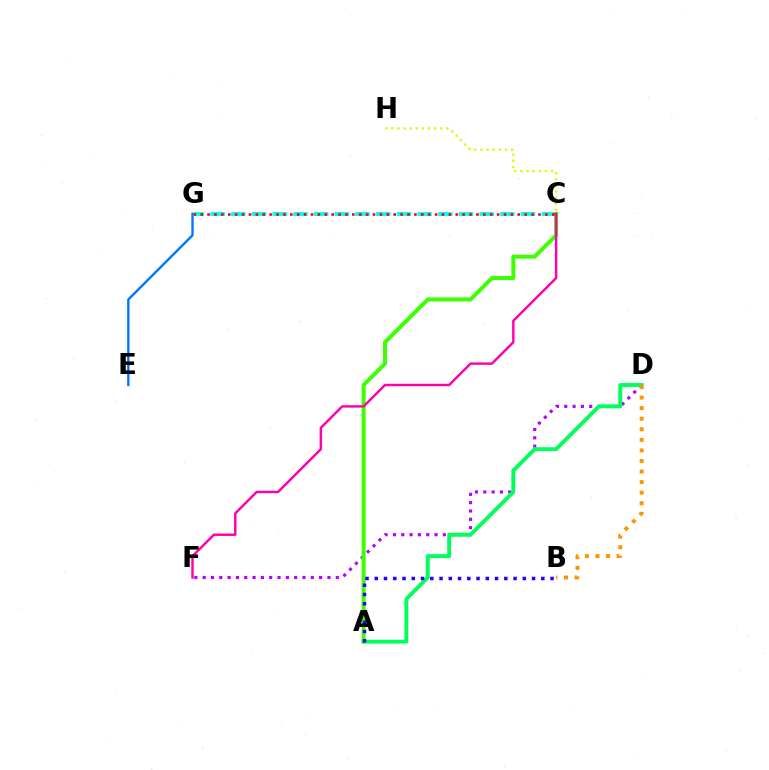{('D', 'F'): [{'color': '#b900ff', 'line_style': 'dotted', 'thickness': 2.26}], ('E', 'G'): [{'color': '#0074ff', 'line_style': 'solid', 'thickness': 1.7}], ('A', 'D'): [{'color': '#00ff5c', 'line_style': 'solid', 'thickness': 2.8}], ('C', 'G'): [{'color': '#00fff6', 'line_style': 'dashed', 'thickness': 2.81}, {'color': '#ff0000', 'line_style': 'dotted', 'thickness': 1.87}], ('A', 'C'): [{'color': '#3dff00', 'line_style': 'solid', 'thickness': 2.88}], ('C', 'F'): [{'color': '#ff00ac', 'line_style': 'solid', 'thickness': 1.75}], ('B', 'D'): [{'color': '#ff9400', 'line_style': 'dotted', 'thickness': 2.87}], ('C', 'H'): [{'color': '#d1ff00', 'line_style': 'dotted', 'thickness': 1.67}], ('A', 'B'): [{'color': '#2500ff', 'line_style': 'dotted', 'thickness': 2.51}]}